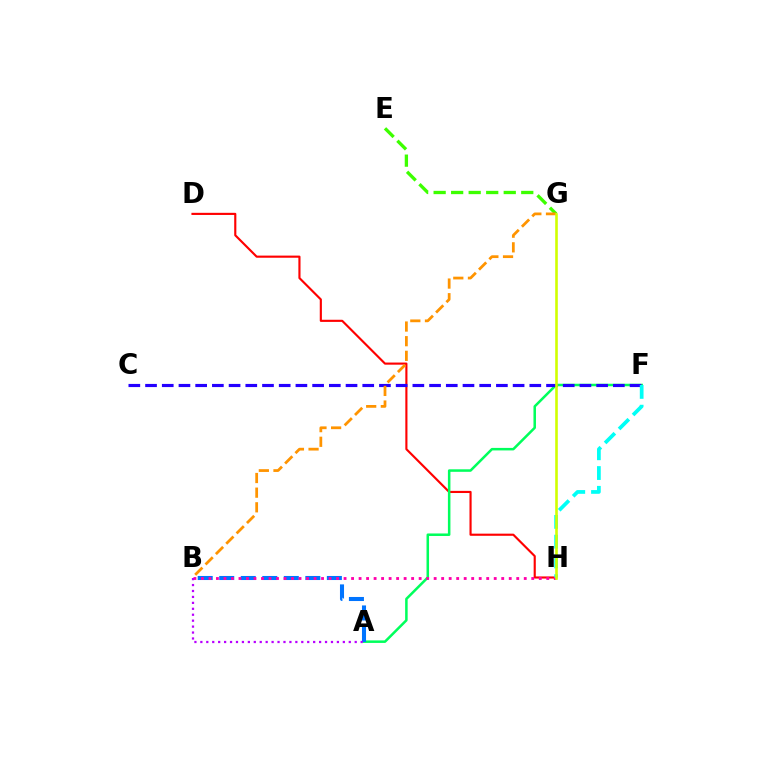{('E', 'G'): [{'color': '#3dff00', 'line_style': 'dashed', 'thickness': 2.38}], ('D', 'H'): [{'color': '#ff0000', 'line_style': 'solid', 'thickness': 1.54}], ('A', 'F'): [{'color': '#00ff5c', 'line_style': 'solid', 'thickness': 1.81}], ('C', 'F'): [{'color': '#2500ff', 'line_style': 'dashed', 'thickness': 2.27}], ('A', 'B'): [{'color': '#0074ff', 'line_style': 'dashed', 'thickness': 2.92}, {'color': '#b900ff', 'line_style': 'dotted', 'thickness': 1.61}], ('B', 'H'): [{'color': '#ff00ac', 'line_style': 'dotted', 'thickness': 2.04}], ('B', 'G'): [{'color': '#ff9400', 'line_style': 'dashed', 'thickness': 1.99}], ('F', 'H'): [{'color': '#00fff6', 'line_style': 'dashed', 'thickness': 2.69}], ('G', 'H'): [{'color': '#d1ff00', 'line_style': 'solid', 'thickness': 1.88}]}